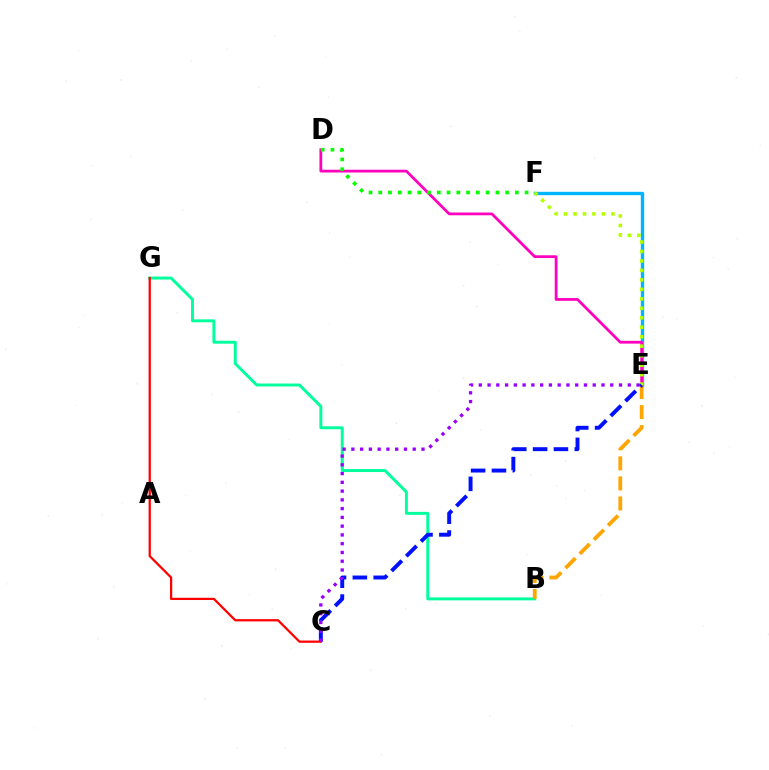{('E', 'F'): [{'color': '#00b5ff', 'line_style': 'solid', 'thickness': 2.42}, {'color': '#b3ff00', 'line_style': 'dotted', 'thickness': 2.57}], ('D', 'E'): [{'color': '#ff00bd', 'line_style': 'solid', 'thickness': 1.99}], ('B', 'G'): [{'color': '#00ff9d', 'line_style': 'solid', 'thickness': 2.12}], ('B', 'E'): [{'color': '#ffa500', 'line_style': 'dashed', 'thickness': 2.72}], ('D', 'F'): [{'color': '#08ff00', 'line_style': 'dotted', 'thickness': 2.65}], ('C', 'E'): [{'color': '#0010ff', 'line_style': 'dashed', 'thickness': 2.83}, {'color': '#9b00ff', 'line_style': 'dotted', 'thickness': 2.38}], ('C', 'G'): [{'color': '#ff0000', 'line_style': 'solid', 'thickness': 1.62}]}